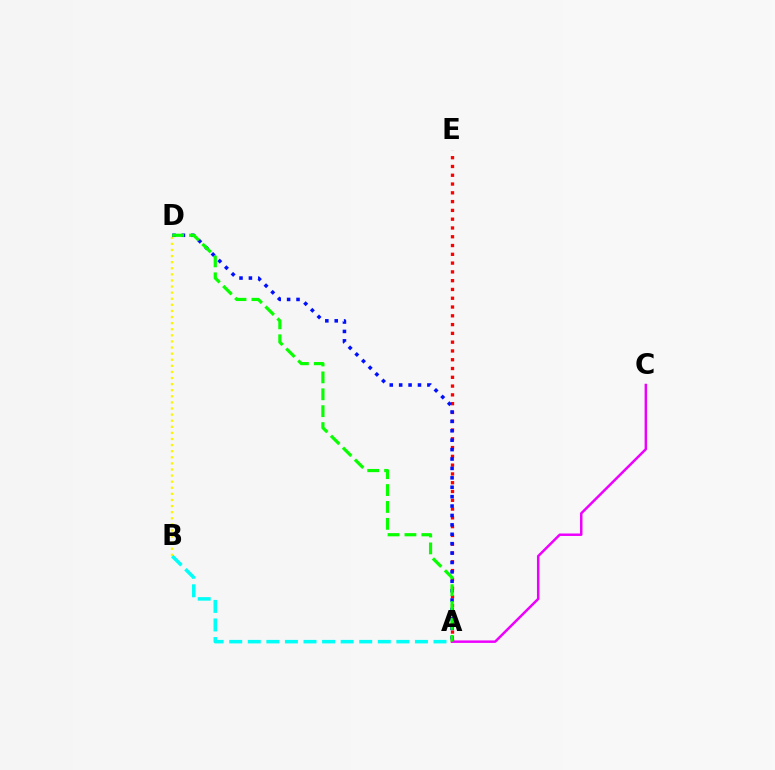{('B', 'D'): [{'color': '#fcf500', 'line_style': 'dotted', 'thickness': 1.66}], ('A', 'B'): [{'color': '#00fff6', 'line_style': 'dashed', 'thickness': 2.52}], ('A', 'E'): [{'color': '#ff0000', 'line_style': 'dotted', 'thickness': 2.39}], ('A', 'C'): [{'color': '#ee00ff', 'line_style': 'solid', 'thickness': 1.79}], ('A', 'D'): [{'color': '#0010ff', 'line_style': 'dotted', 'thickness': 2.56}, {'color': '#08ff00', 'line_style': 'dashed', 'thickness': 2.3}]}